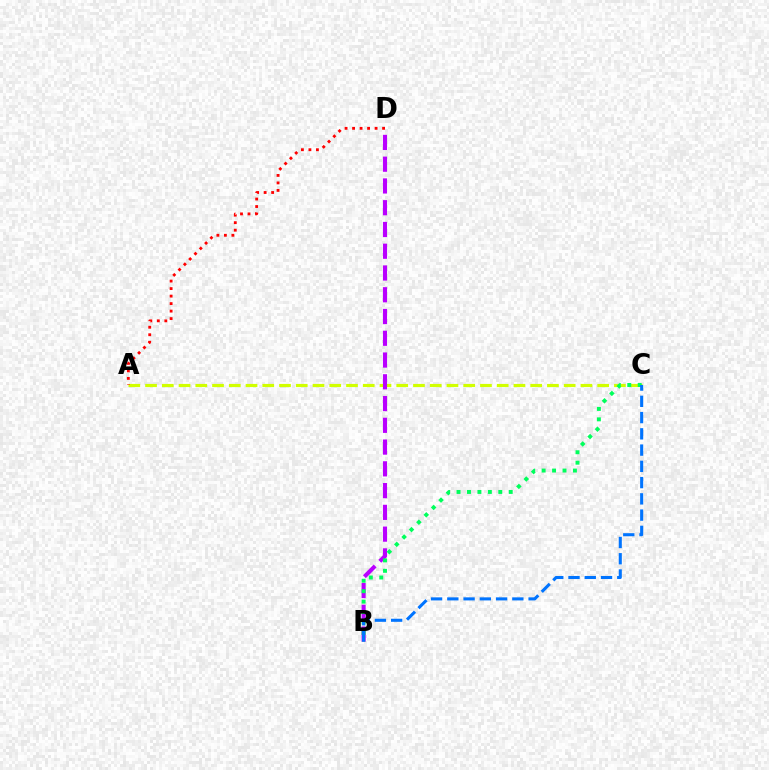{('A', 'C'): [{'color': '#d1ff00', 'line_style': 'dashed', 'thickness': 2.27}], ('B', 'D'): [{'color': '#b900ff', 'line_style': 'dashed', 'thickness': 2.96}], ('A', 'D'): [{'color': '#ff0000', 'line_style': 'dotted', 'thickness': 2.04}], ('B', 'C'): [{'color': '#00ff5c', 'line_style': 'dotted', 'thickness': 2.84}, {'color': '#0074ff', 'line_style': 'dashed', 'thickness': 2.21}]}